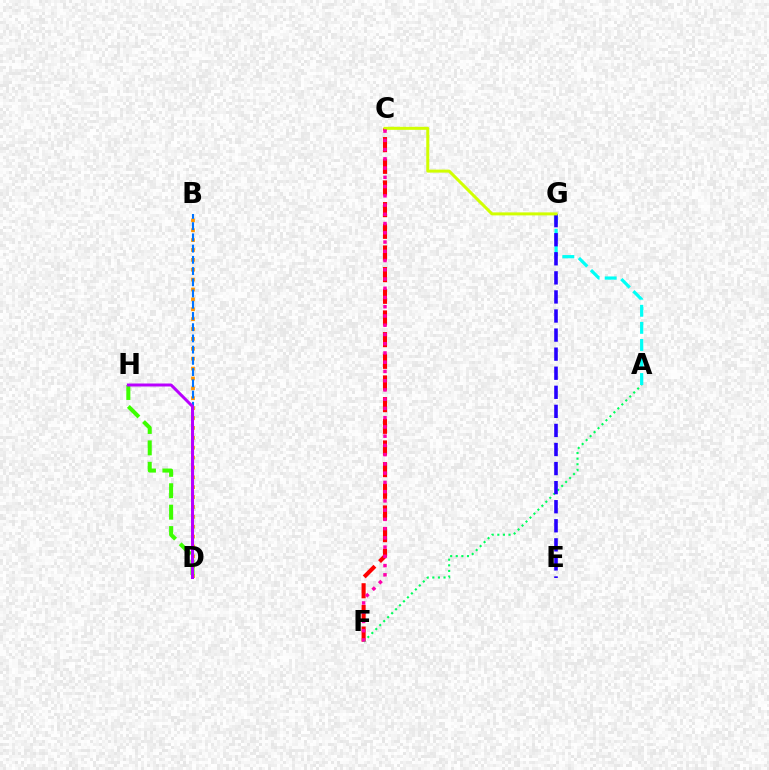{('B', 'D'): [{'color': '#ff9400', 'line_style': 'dotted', 'thickness': 2.69}, {'color': '#0074ff', 'line_style': 'dashed', 'thickness': 1.52}], ('C', 'F'): [{'color': '#ff0000', 'line_style': 'dashed', 'thickness': 2.94}, {'color': '#ff00ac', 'line_style': 'dotted', 'thickness': 2.51}], ('A', 'F'): [{'color': '#00ff5c', 'line_style': 'dotted', 'thickness': 1.52}], ('A', 'G'): [{'color': '#00fff6', 'line_style': 'dashed', 'thickness': 2.32}], ('D', 'H'): [{'color': '#3dff00', 'line_style': 'dashed', 'thickness': 2.91}, {'color': '#b900ff', 'line_style': 'solid', 'thickness': 2.15}], ('E', 'G'): [{'color': '#2500ff', 'line_style': 'dashed', 'thickness': 2.59}], ('C', 'G'): [{'color': '#d1ff00', 'line_style': 'solid', 'thickness': 2.16}]}